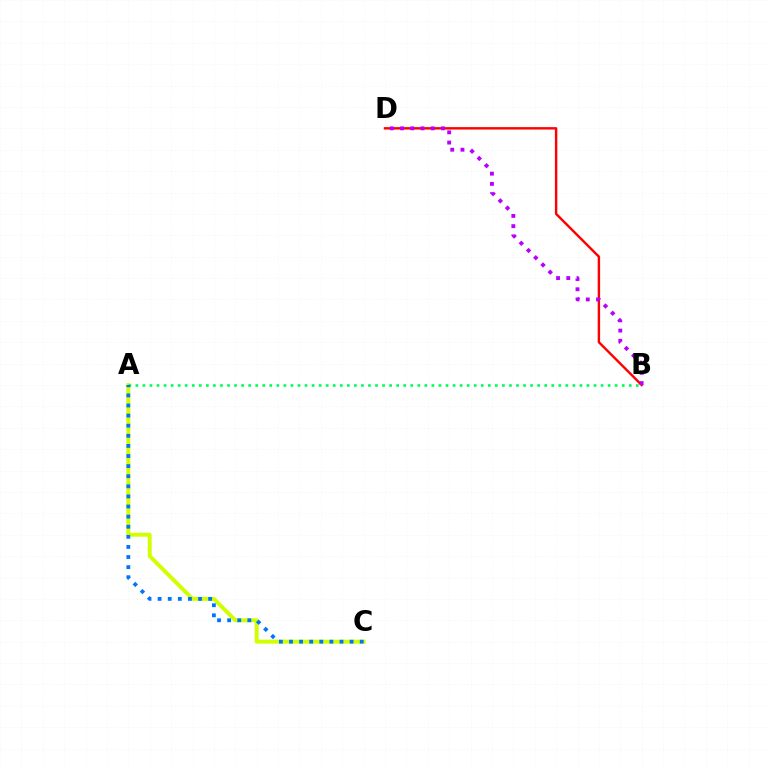{('A', 'C'): [{'color': '#d1ff00', 'line_style': 'solid', 'thickness': 2.85}, {'color': '#0074ff', 'line_style': 'dotted', 'thickness': 2.74}], ('B', 'D'): [{'color': '#ff0000', 'line_style': 'solid', 'thickness': 1.74}, {'color': '#b900ff', 'line_style': 'dotted', 'thickness': 2.78}], ('A', 'B'): [{'color': '#00ff5c', 'line_style': 'dotted', 'thickness': 1.92}]}